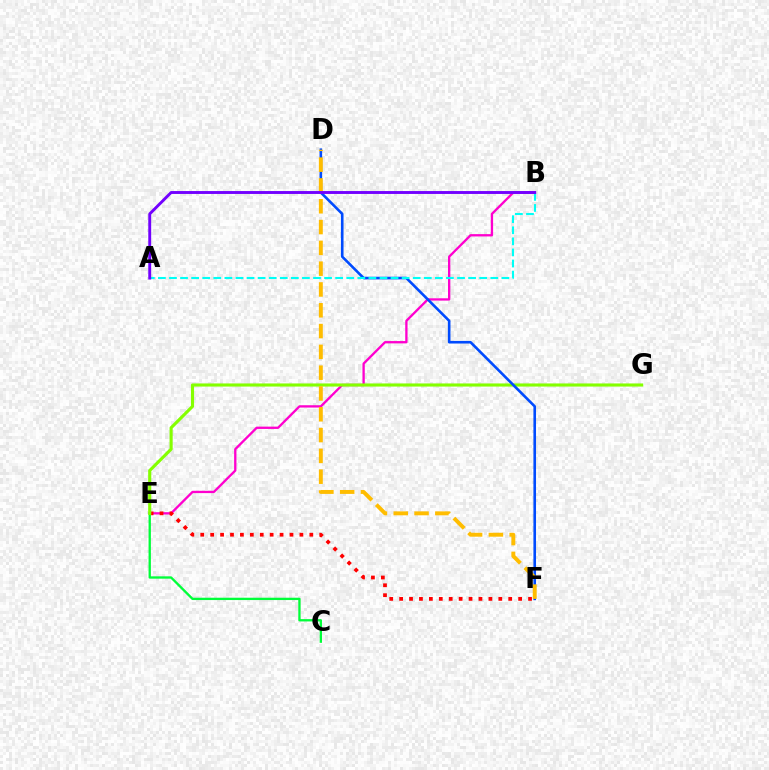{('B', 'E'): [{'color': '#ff00cf', 'line_style': 'solid', 'thickness': 1.67}], ('E', 'F'): [{'color': '#ff0000', 'line_style': 'dotted', 'thickness': 2.69}], ('C', 'E'): [{'color': '#00ff39', 'line_style': 'solid', 'thickness': 1.68}], ('E', 'G'): [{'color': '#84ff00', 'line_style': 'solid', 'thickness': 2.24}], ('D', 'F'): [{'color': '#004bff', 'line_style': 'solid', 'thickness': 1.88}, {'color': '#ffbd00', 'line_style': 'dashed', 'thickness': 2.83}], ('A', 'B'): [{'color': '#00fff6', 'line_style': 'dashed', 'thickness': 1.51}, {'color': '#7200ff', 'line_style': 'solid', 'thickness': 2.08}]}